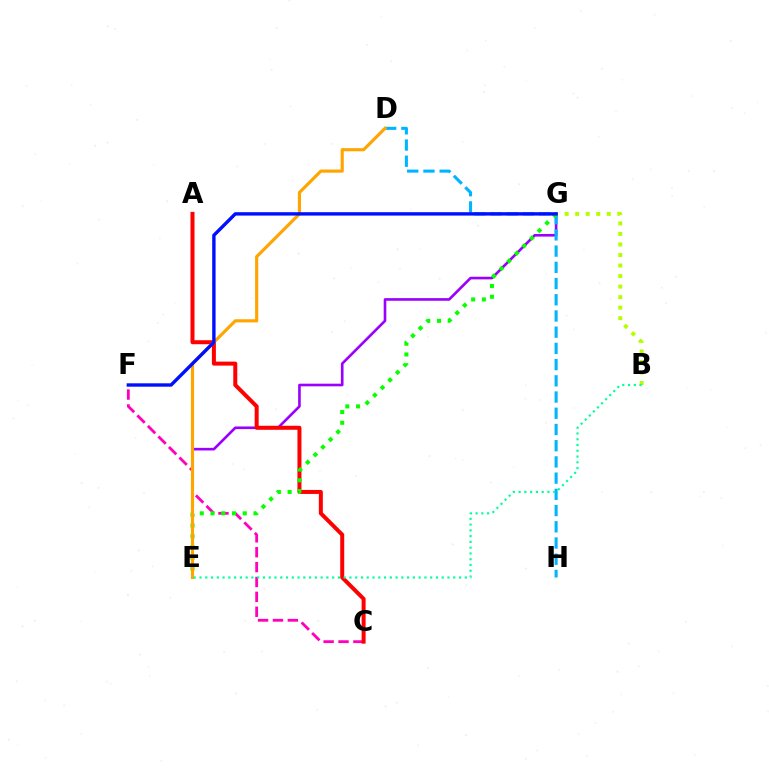{('E', 'G'): [{'color': '#9b00ff', 'line_style': 'solid', 'thickness': 1.89}, {'color': '#08ff00', 'line_style': 'dotted', 'thickness': 2.92}], ('B', 'G'): [{'color': '#b3ff00', 'line_style': 'dotted', 'thickness': 2.86}], ('C', 'F'): [{'color': '#ff00bd', 'line_style': 'dashed', 'thickness': 2.02}], ('D', 'H'): [{'color': '#00b5ff', 'line_style': 'dashed', 'thickness': 2.2}], ('A', 'C'): [{'color': '#ff0000', 'line_style': 'solid', 'thickness': 2.88}], ('D', 'E'): [{'color': '#ffa500', 'line_style': 'solid', 'thickness': 2.26}], ('B', 'E'): [{'color': '#00ff9d', 'line_style': 'dotted', 'thickness': 1.57}], ('F', 'G'): [{'color': '#0010ff', 'line_style': 'solid', 'thickness': 2.44}]}